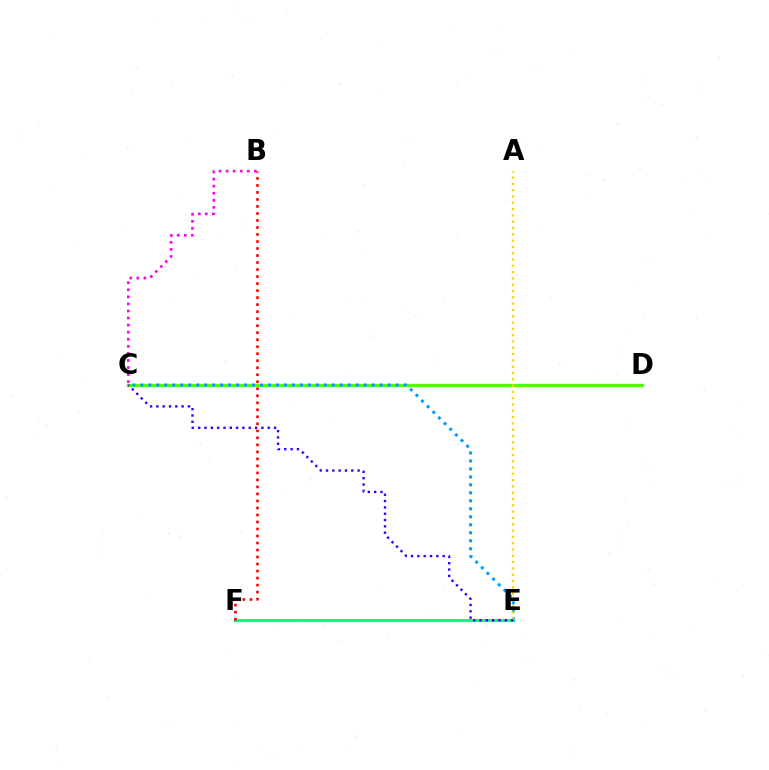{('C', 'D'): [{'color': '#4fff00', 'line_style': 'solid', 'thickness': 2.37}], ('C', 'E'): [{'color': '#009eff', 'line_style': 'dotted', 'thickness': 2.17}, {'color': '#3700ff', 'line_style': 'dotted', 'thickness': 1.72}], ('E', 'F'): [{'color': '#00ff86', 'line_style': 'solid', 'thickness': 2.22}], ('A', 'E'): [{'color': '#ffd500', 'line_style': 'dotted', 'thickness': 1.71}], ('B', 'C'): [{'color': '#ff00ed', 'line_style': 'dotted', 'thickness': 1.92}], ('B', 'F'): [{'color': '#ff0000', 'line_style': 'dotted', 'thickness': 1.91}]}